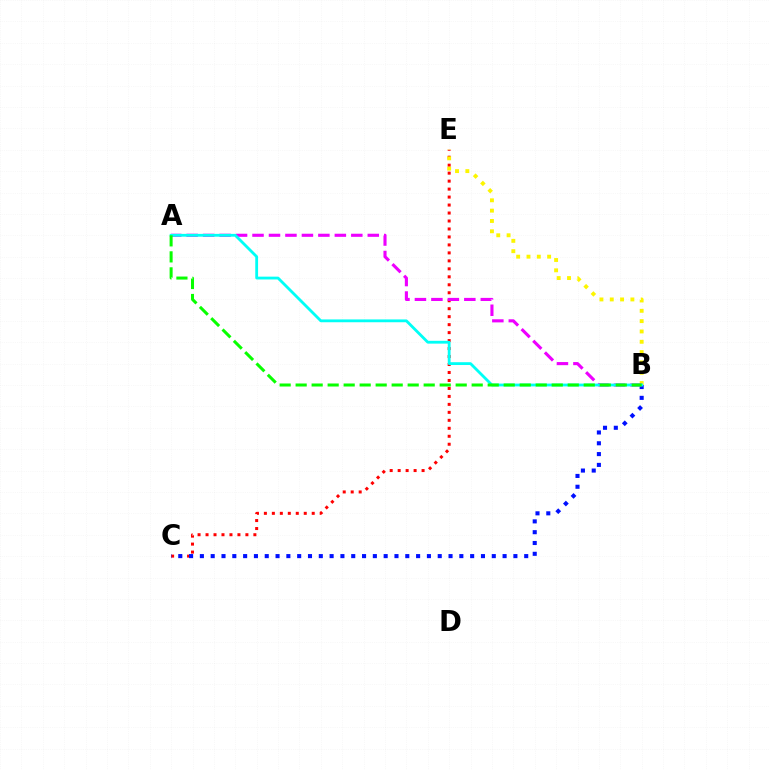{('C', 'E'): [{'color': '#ff0000', 'line_style': 'dotted', 'thickness': 2.17}], ('B', 'E'): [{'color': '#fcf500', 'line_style': 'dotted', 'thickness': 2.8}], ('B', 'C'): [{'color': '#0010ff', 'line_style': 'dotted', 'thickness': 2.94}], ('A', 'B'): [{'color': '#ee00ff', 'line_style': 'dashed', 'thickness': 2.24}, {'color': '#00fff6', 'line_style': 'solid', 'thickness': 2.03}, {'color': '#08ff00', 'line_style': 'dashed', 'thickness': 2.17}]}